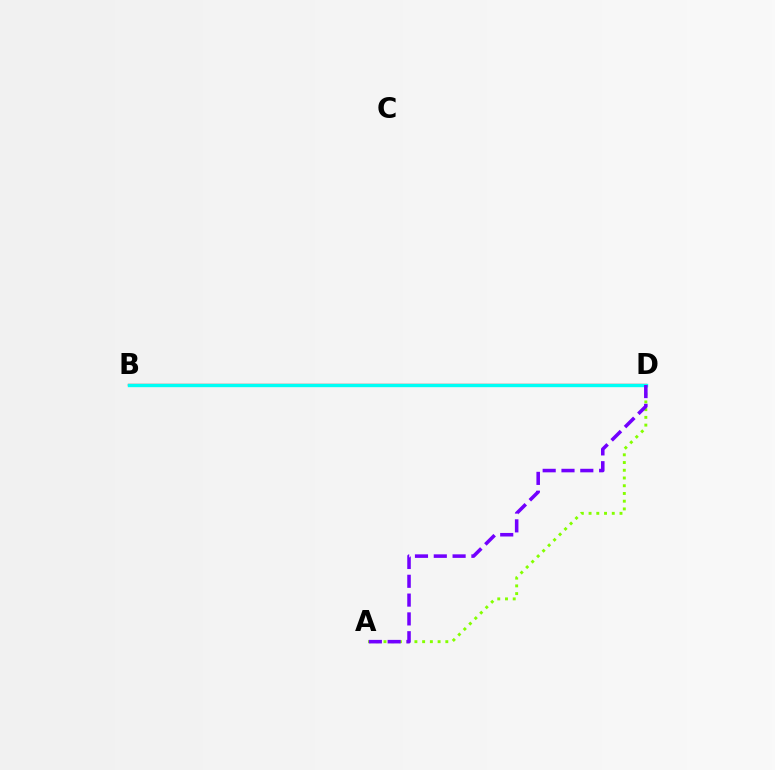{('A', 'D'): [{'color': '#84ff00', 'line_style': 'dotted', 'thickness': 2.1}, {'color': '#7200ff', 'line_style': 'dashed', 'thickness': 2.56}], ('B', 'D'): [{'color': '#ff0000', 'line_style': 'solid', 'thickness': 1.66}, {'color': '#00fff6', 'line_style': 'solid', 'thickness': 2.42}]}